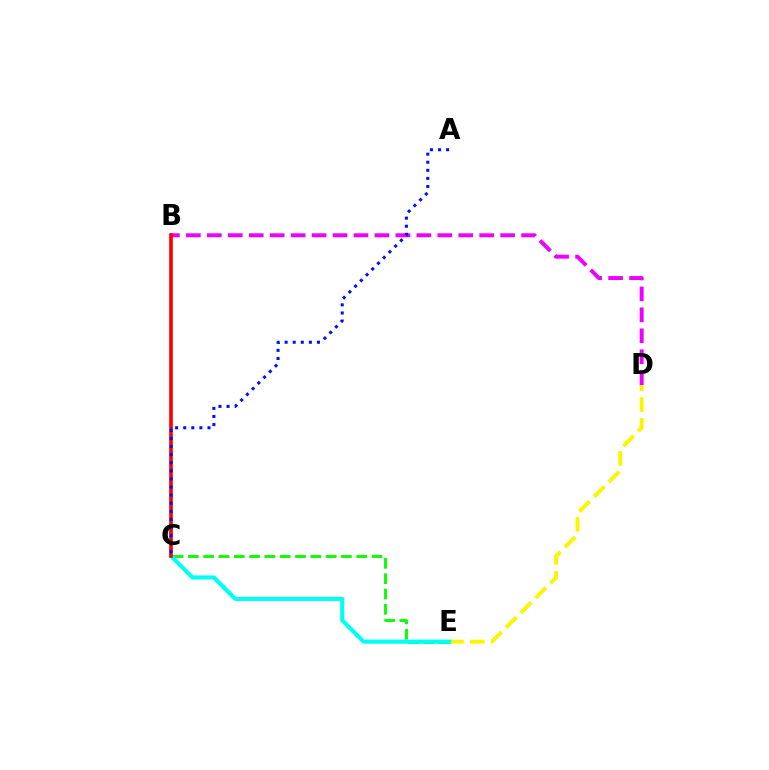{('D', 'E'): [{'color': '#fcf500', 'line_style': 'dashed', 'thickness': 2.84}], ('C', 'E'): [{'color': '#08ff00', 'line_style': 'dashed', 'thickness': 2.08}, {'color': '#00fff6', 'line_style': 'solid', 'thickness': 2.97}], ('B', 'D'): [{'color': '#ee00ff', 'line_style': 'dashed', 'thickness': 2.85}], ('B', 'C'): [{'color': '#ff0000', 'line_style': 'solid', 'thickness': 2.62}], ('A', 'C'): [{'color': '#0010ff', 'line_style': 'dotted', 'thickness': 2.2}]}